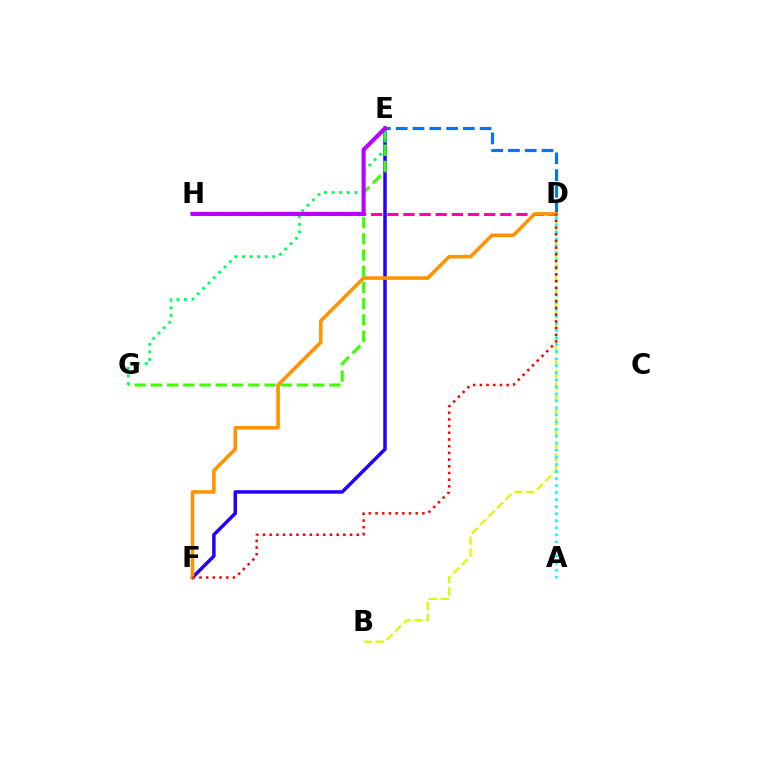{('E', 'F'): [{'color': '#2500ff', 'line_style': 'solid', 'thickness': 2.51}], ('B', 'D'): [{'color': '#d1ff00', 'line_style': 'dashed', 'thickness': 1.62}], ('E', 'G'): [{'color': '#3dff00', 'line_style': 'dashed', 'thickness': 2.21}, {'color': '#00ff5c', 'line_style': 'dotted', 'thickness': 2.06}], ('D', 'H'): [{'color': '#ff00ac', 'line_style': 'dashed', 'thickness': 2.19}], ('A', 'D'): [{'color': '#00fff6', 'line_style': 'dotted', 'thickness': 1.92}], ('D', 'E'): [{'color': '#0074ff', 'line_style': 'dashed', 'thickness': 2.28}], ('E', 'H'): [{'color': '#b900ff', 'line_style': 'solid', 'thickness': 2.94}], ('D', 'F'): [{'color': '#ff9400', 'line_style': 'solid', 'thickness': 2.59}, {'color': '#ff0000', 'line_style': 'dotted', 'thickness': 1.82}]}